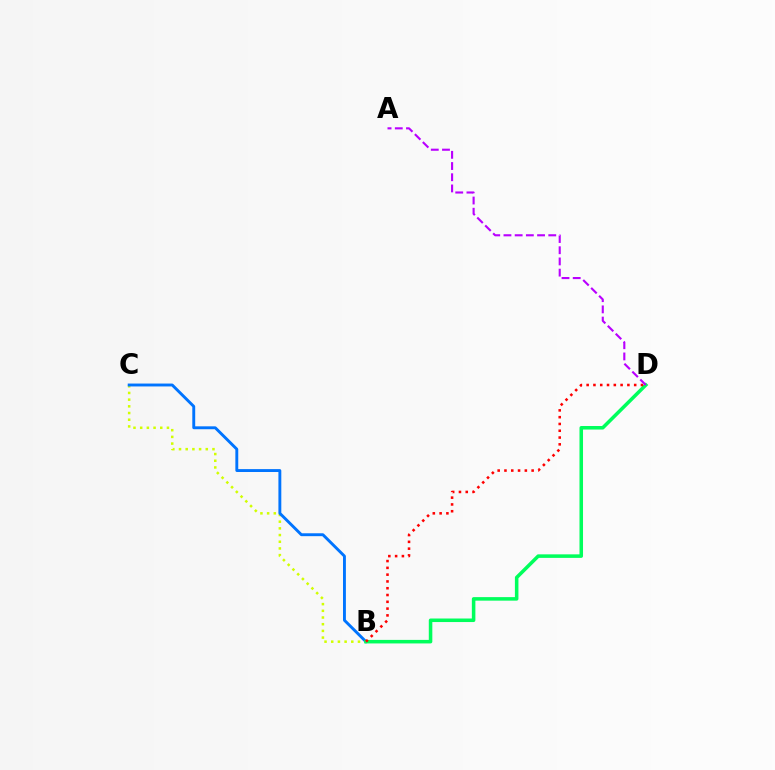{('B', 'C'): [{'color': '#d1ff00', 'line_style': 'dotted', 'thickness': 1.82}, {'color': '#0074ff', 'line_style': 'solid', 'thickness': 2.09}], ('B', 'D'): [{'color': '#00ff5c', 'line_style': 'solid', 'thickness': 2.55}, {'color': '#ff0000', 'line_style': 'dotted', 'thickness': 1.84}], ('A', 'D'): [{'color': '#b900ff', 'line_style': 'dashed', 'thickness': 1.52}]}